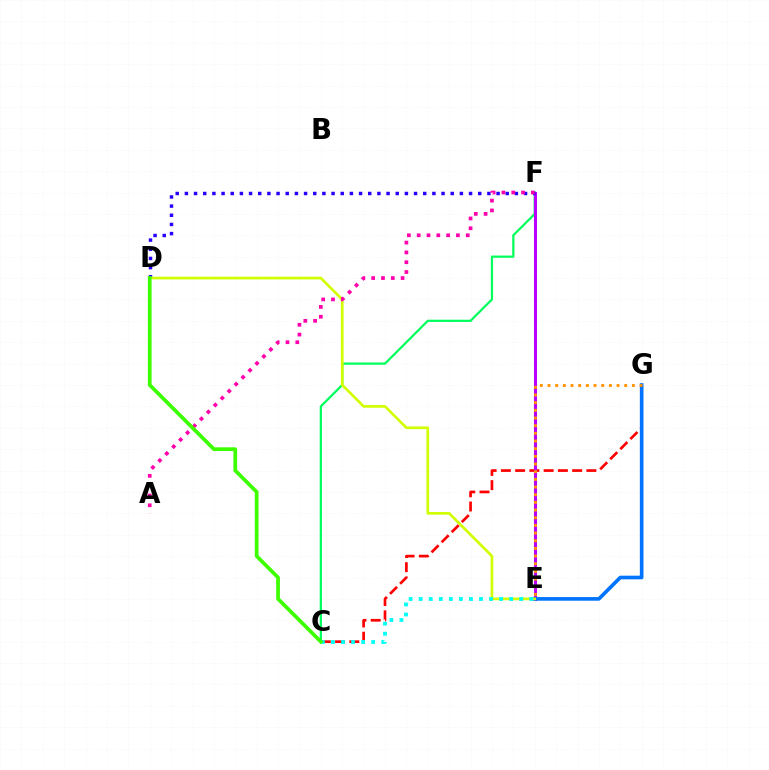{('C', 'G'): [{'color': '#ff0000', 'line_style': 'dashed', 'thickness': 1.94}], ('C', 'F'): [{'color': '#00ff5c', 'line_style': 'solid', 'thickness': 1.61}], ('E', 'F'): [{'color': '#b900ff', 'line_style': 'solid', 'thickness': 2.2}], ('D', 'F'): [{'color': '#2500ff', 'line_style': 'dotted', 'thickness': 2.49}], ('E', 'G'): [{'color': '#0074ff', 'line_style': 'solid', 'thickness': 2.62}, {'color': '#ff9400', 'line_style': 'dotted', 'thickness': 2.08}], ('D', 'E'): [{'color': '#d1ff00', 'line_style': 'solid', 'thickness': 1.92}], ('A', 'F'): [{'color': '#ff00ac', 'line_style': 'dotted', 'thickness': 2.67}], ('C', 'E'): [{'color': '#00fff6', 'line_style': 'dotted', 'thickness': 2.73}], ('C', 'D'): [{'color': '#3dff00', 'line_style': 'solid', 'thickness': 2.68}]}